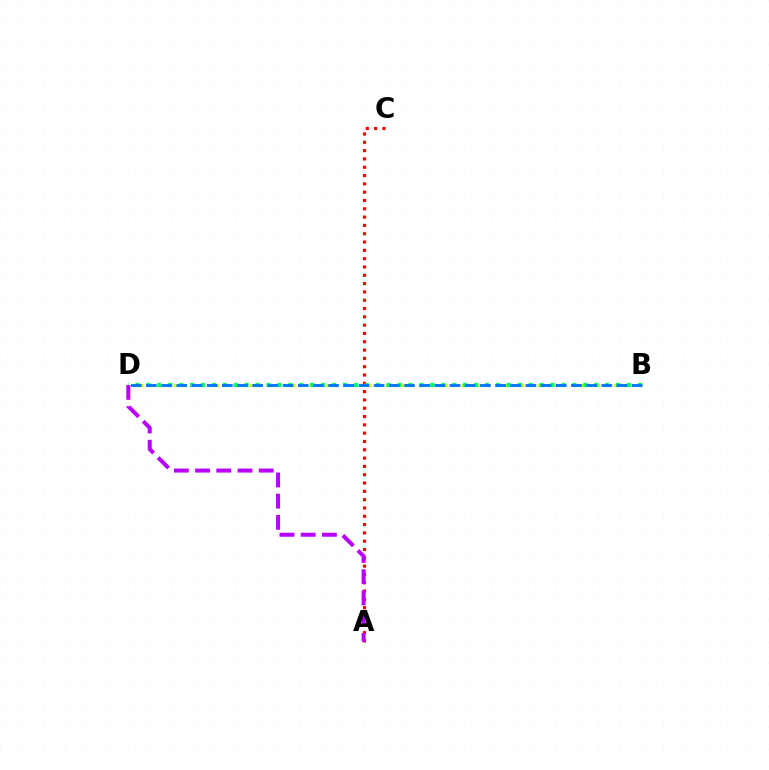{('B', 'D'): [{'color': '#d1ff00', 'line_style': 'dotted', 'thickness': 2.3}, {'color': '#00ff5c', 'line_style': 'dotted', 'thickness': 2.97}, {'color': '#0074ff', 'line_style': 'dashed', 'thickness': 2.06}], ('A', 'C'): [{'color': '#ff0000', 'line_style': 'dotted', 'thickness': 2.26}], ('A', 'D'): [{'color': '#b900ff', 'line_style': 'dashed', 'thickness': 2.88}]}